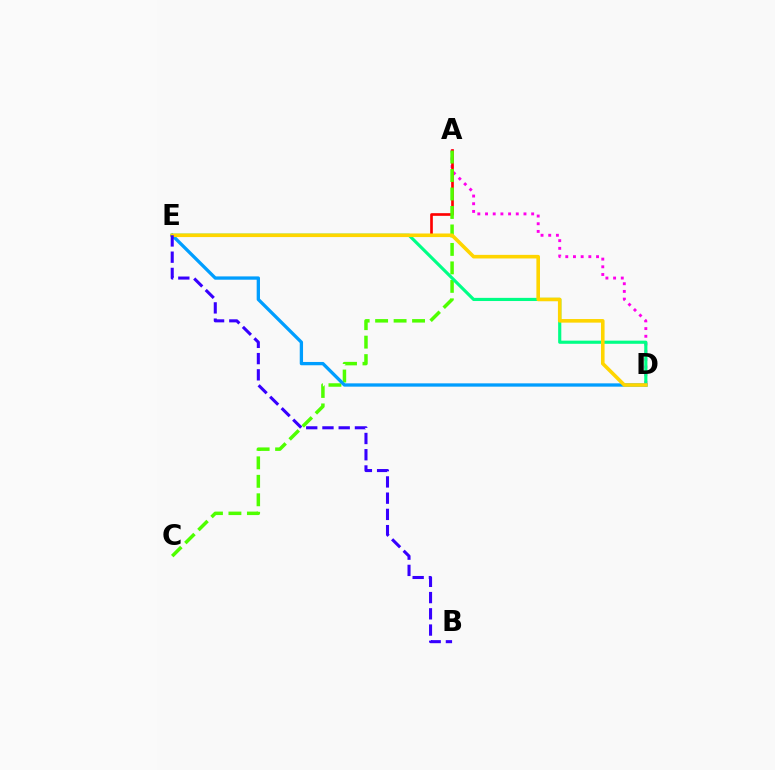{('A', 'D'): [{'color': '#ff00ed', 'line_style': 'dotted', 'thickness': 2.09}], ('A', 'E'): [{'color': '#ff0000', 'line_style': 'solid', 'thickness': 1.92}], ('A', 'C'): [{'color': '#4fff00', 'line_style': 'dashed', 'thickness': 2.51}], ('D', 'E'): [{'color': '#00ff86', 'line_style': 'solid', 'thickness': 2.27}, {'color': '#009eff', 'line_style': 'solid', 'thickness': 2.38}, {'color': '#ffd500', 'line_style': 'solid', 'thickness': 2.59}], ('B', 'E'): [{'color': '#3700ff', 'line_style': 'dashed', 'thickness': 2.21}]}